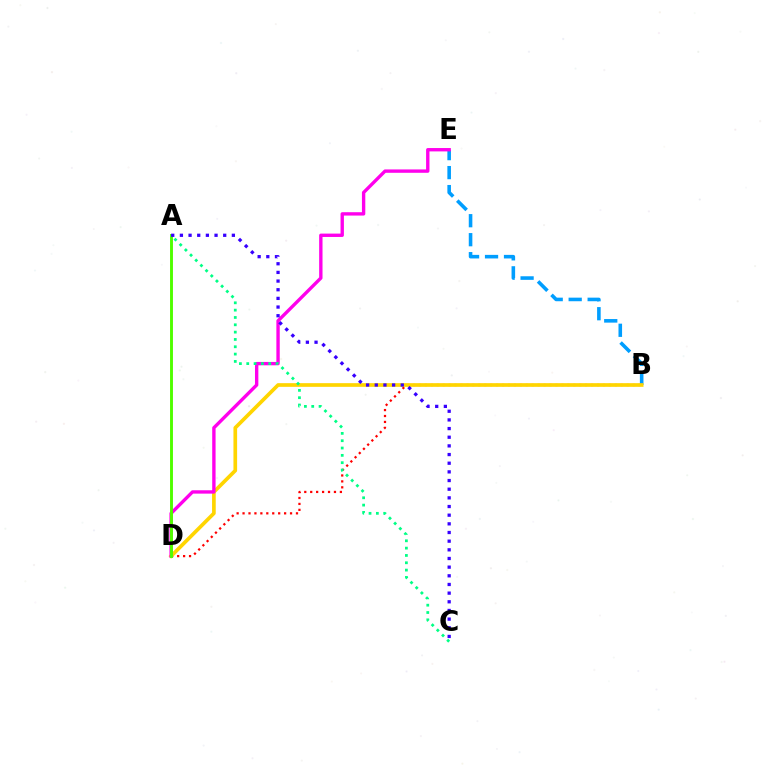{('B', 'E'): [{'color': '#009eff', 'line_style': 'dashed', 'thickness': 2.58}], ('B', 'D'): [{'color': '#ff0000', 'line_style': 'dotted', 'thickness': 1.61}, {'color': '#ffd500', 'line_style': 'solid', 'thickness': 2.65}], ('D', 'E'): [{'color': '#ff00ed', 'line_style': 'solid', 'thickness': 2.42}], ('A', 'D'): [{'color': '#4fff00', 'line_style': 'solid', 'thickness': 2.09}], ('A', 'C'): [{'color': '#00ff86', 'line_style': 'dotted', 'thickness': 1.99}, {'color': '#3700ff', 'line_style': 'dotted', 'thickness': 2.35}]}